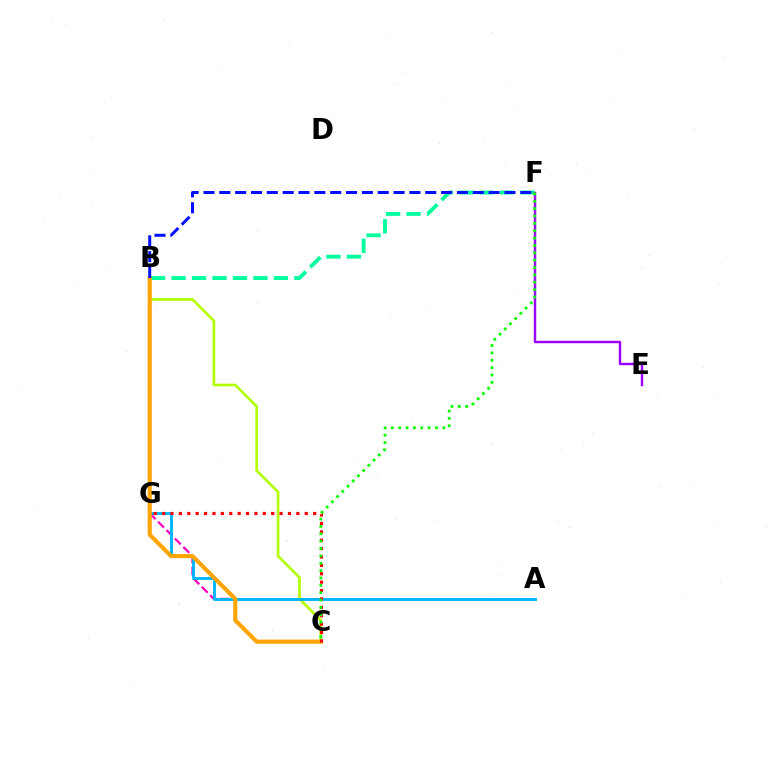{('C', 'G'): [{'color': '#ff00bd', 'line_style': 'dashed', 'thickness': 1.61}, {'color': '#ff0000', 'line_style': 'dotted', 'thickness': 2.28}], ('B', 'F'): [{'color': '#00ff9d', 'line_style': 'dashed', 'thickness': 2.78}, {'color': '#0010ff', 'line_style': 'dashed', 'thickness': 2.15}], ('B', 'C'): [{'color': '#b3ff00', 'line_style': 'solid', 'thickness': 1.92}, {'color': '#ffa500', 'line_style': 'solid', 'thickness': 2.97}], ('A', 'G'): [{'color': '#00b5ff', 'line_style': 'solid', 'thickness': 2.07}], ('E', 'F'): [{'color': '#9b00ff', 'line_style': 'solid', 'thickness': 1.76}], ('C', 'F'): [{'color': '#08ff00', 'line_style': 'dotted', 'thickness': 2.0}]}